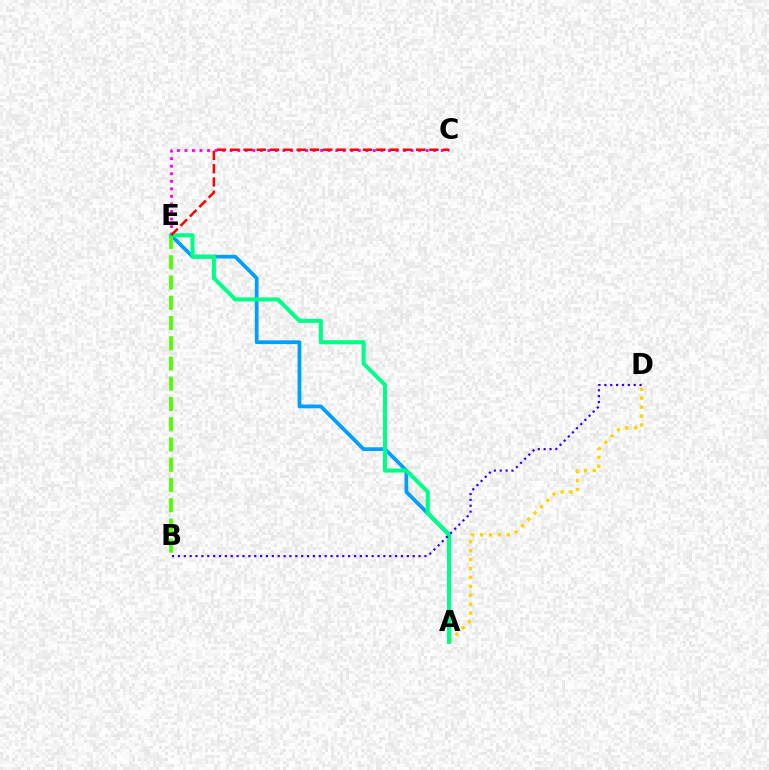{('A', 'D'): [{'color': '#ffd500', 'line_style': 'dotted', 'thickness': 2.43}], ('C', 'E'): [{'color': '#ff00ed', 'line_style': 'dotted', 'thickness': 2.05}, {'color': '#ff0000', 'line_style': 'dashed', 'thickness': 1.8}], ('A', 'E'): [{'color': '#009eff', 'line_style': 'solid', 'thickness': 2.7}, {'color': '#00ff86', 'line_style': 'solid', 'thickness': 2.92}], ('B', 'E'): [{'color': '#4fff00', 'line_style': 'dashed', 'thickness': 2.75}], ('B', 'D'): [{'color': '#3700ff', 'line_style': 'dotted', 'thickness': 1.59}]}